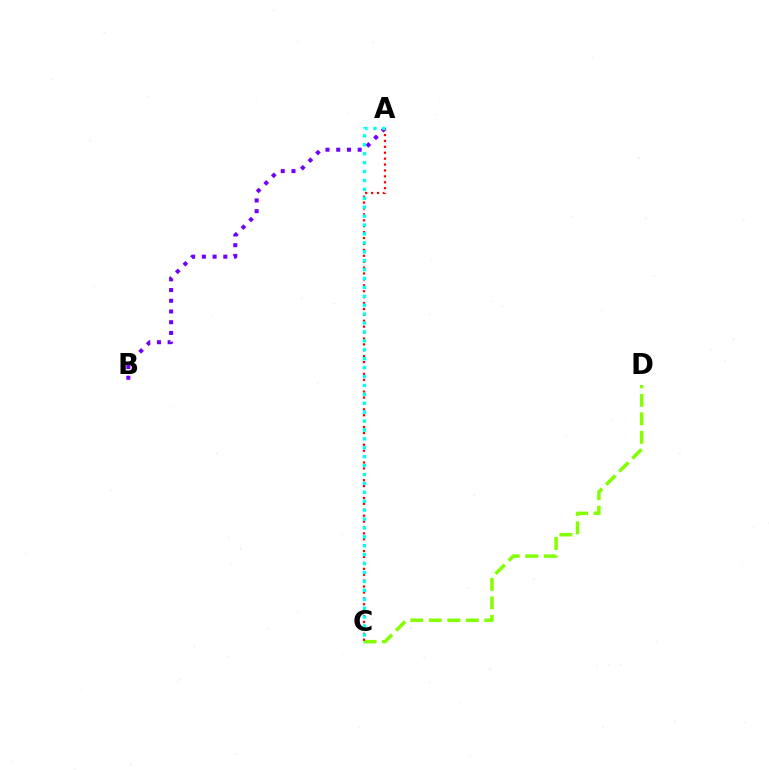{('A', 'B'): [{'color': '#7200ff', 'line_style': 'dotted', 'thickness': 2.91}], ('C', 'D'): [{'color': '#84ff00', 'line_style': 'dashed', 'thickness': 2.51}], ('A', 'C'): [{'color': '#ff0000', 'line_style': 'dotted', 'thickness': 1.6}, {'color': '#00fff6', 'line_style': 'dotted', 'thickness': 2.42}]}